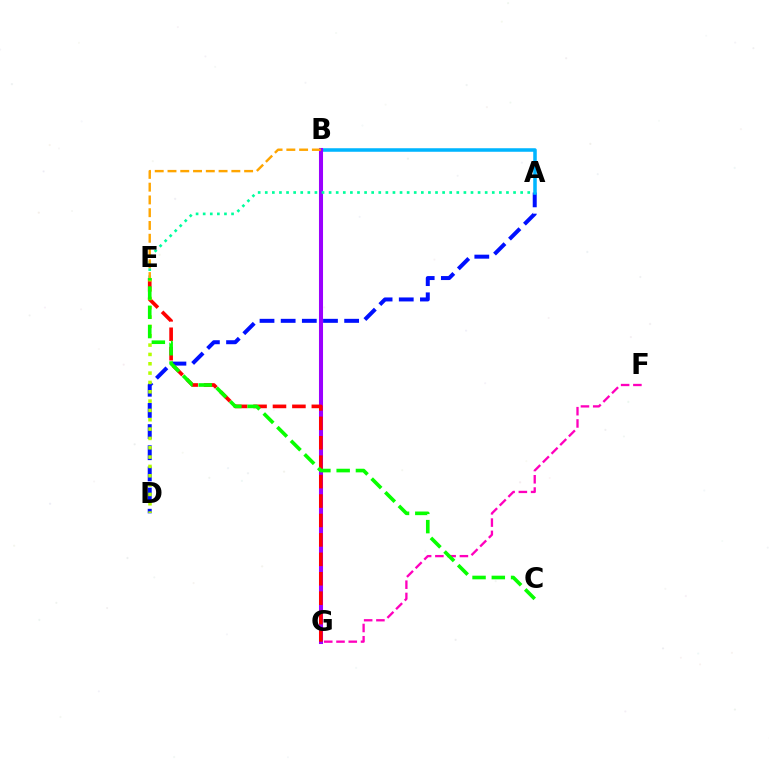{('A', 'D'): [{'color': '#0010ff', 'line_style': 'dashed', 'thickness': 2.87}], ('A', 'B'): [{'color': '#00b5ff', 'line_style': 'solid', 'thickness': 2.55}], ('B', 'G'): [{'color': '#9b00ff', 'line_style': 'solid', 'thickness': 2.92}], ('A', 'E'): [{'color': '#00ff9d', 'line_style': 'dotted', 'thickness': 1.93}], ('F', 'G'): [{'color': '#ff00bd', 'line_style': 'dashed', 'thickness': 1.67}], ('E', 'G'): [{'color': '#ff0000', 'line_style': 'dashed', 'thickness': 2.64}], ('B', 'E'): [{'color': '#ffa500', 'line_style': 'dashed', 'thickness': 1.73}], ('D', 'E'): [{'color': '#b3ff00', 'line_style': 'dotted', 'thickness': 2.54}], ('C', 'E'): [{'color': '#08ff00', 'line_style': 'dashed', 'thickness': 2.62}]}